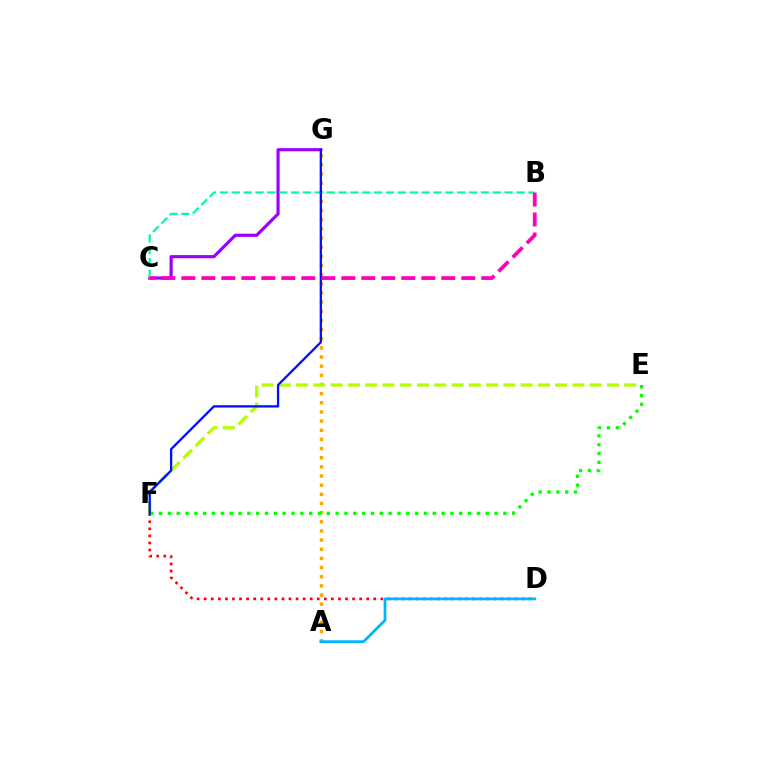{('C', 'G'): [{'color': '#9b00ff', 'line_style': 'solid', 'thickness': 2.28}], ('D', 'F'): [{'color': '#ff0000', 'line_style': 'dotted', 'thickness': 1.92}], ('A', 'G'): [{'color': '#ffa500', 'line_style': 'dotted', 'thickness': 2.49}], ('A', 'D'): [{'color': '#00b5ff', 'line_style': 'solid', 'thickness': 2.0}], ('E', 'F'): [{'color': '#b3ff00', 'line_style': 'dashed', 'thickness': 2.35}, {'color': '#08ff00', 'line_style': 'dotted', 'thickness': 2.4}], ('B', 'C'): [{'color': '#00ff9d', 'line_style': 'dashed', 'thickness': 1.61}, {'color': '#ff00bd', 'line_style': 'dashed', 'thickness': 2.72}], ('F', 'G'): [{'color': '#0010ff', 'line_style': 'solid', 'thickness': 1.65}]}